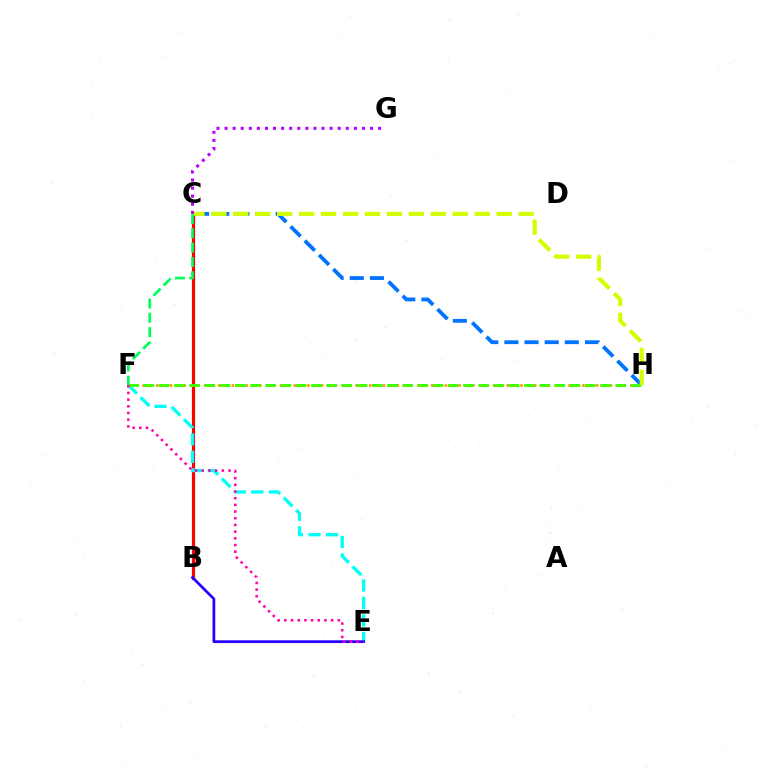{('B', 'C'): [{'color': '#ff0000', 'line_style': 'solid', 'thickness': 2.29}], ('E', 'F'): [{'color': '#00fff6', 'line_style': 'dashed', 'thickness': 2.37}, {'color': '#ff00ac', 'line_style': 'dotted', 'thickness': 1.82}], ('C', 'H'): [{'color': '#0074ff', 'line_style': 'dashed', 'thickness': 2.74}, {'color': '#d1ff00', 'line_style': 'dashed', 'thickness': 2.98}], ('F', 'H'): [{'color': '#ff9400', 'line_style': 'dotted', 'thickness': 1.87}, {'color': '#3dff00', 'line_style': 'dashed', 'thickness': 2.07}], ('B', 'E'): [{'color': '#2500ff', 'line_style': 'solid', 'thickness': 1.97}], ('C', 'F'): [{'color': '#00ff5c', 'line_style': 'dashed', 'thickness': 1.95}], ('C', 'G'): [{'color': '#b900ff', 'line_style': 'dotted', 'thickness': 2.2}]}